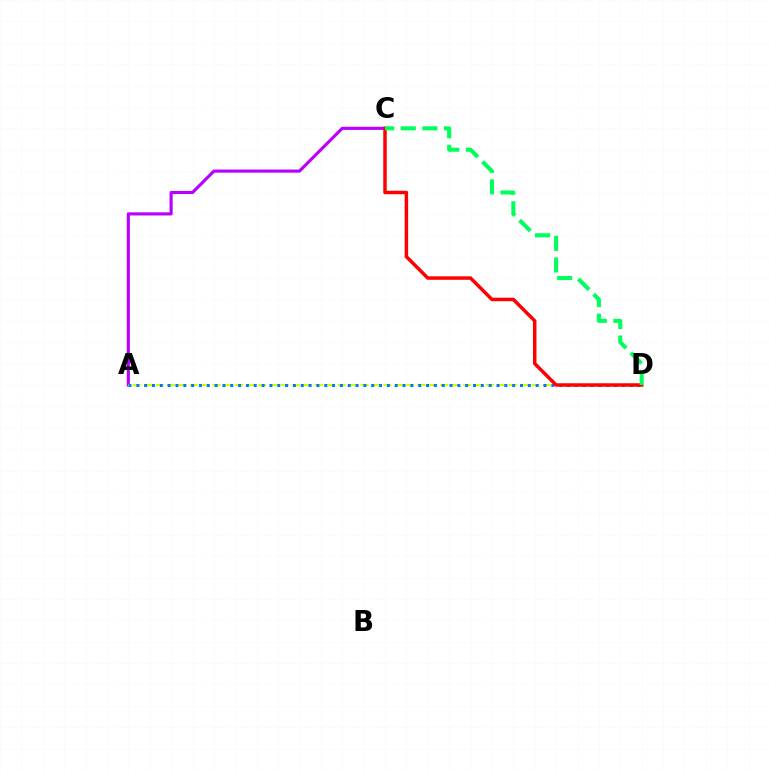{('A', 'C'): [{'color': '#b900ff', 'line_style': 'solid', 'thickness': 2.26}], ('A', 'D'): [{'color': '#d1ff00', 'line_style': 'dashed', 'thickness': 1.55}, {'color': '#0074ff', 'line_style': 'dotted', 'thickness': 2.13}], ('C', 'D'): [{'color': '#ff0000', 'line_style': 'solid', 'thickness': 2.51}, {'color': '#00ff5c', 'line_style': 'dashed', 'thickness': 2.94}]}